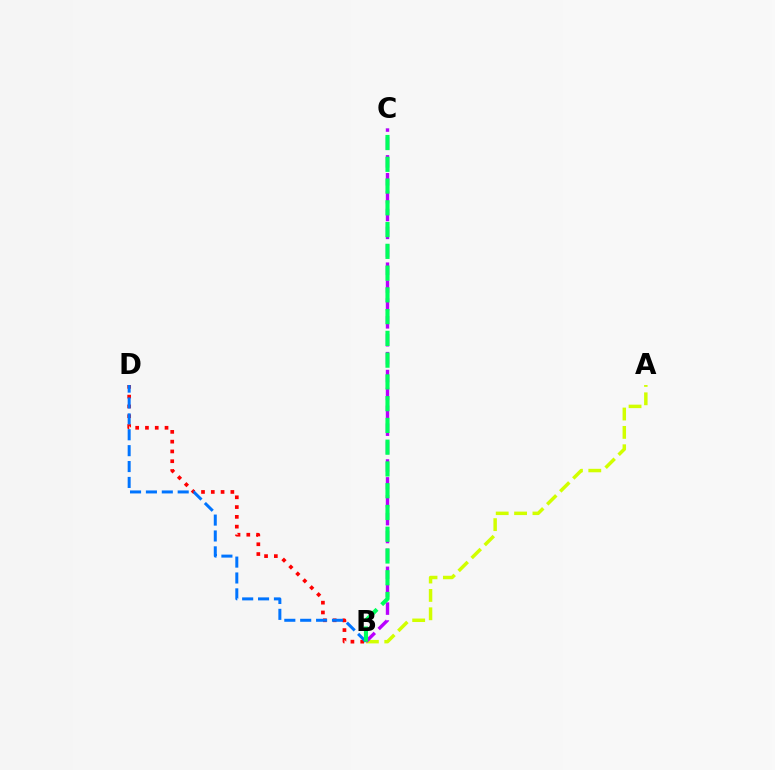{('B', 'D'): [{'color': '#ff0000', 'line_style': 'dotted', 'thickness': 2.66}, {'color': '#0074ff', 'line_style': 'dashed', 'thickness': 2.16}], ('A', 'B'): [{'color': '#d1ff00', 'line_style': 'dashed', 'thickness': 2.5}], ('B', 'C'): [{'color': '#b900ff', 'line_style': 'dashed', 'thickness': 2.43}, {'color': '#00ff5c', 'line_style': 'dashed', 'thickness': 2.96}]}